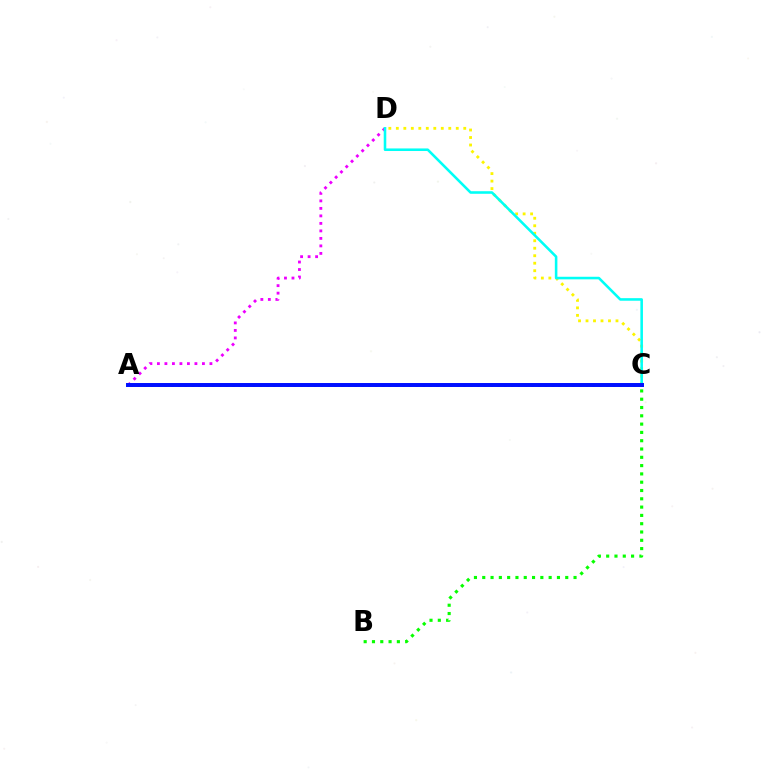{('C', 'D'): [{'color': '#fcf500', 'line_style': 'dotted', 'thickness': 2.04}, {'color': '#00fff6', 'line_style': 'solid', 'thickness': 1.85}], ('A', 'C'): [{'color': '#ff0000', 'line_style': 'dotted', 'thickness': 1.85}, {'color': '#0010ff', 'line_style': 'solid', 'thickness': 2.86}], ('B', 'C'): [{'color': '#08ff00', 'line_style': 'dotted', 'thickness': 2.25}], ('A', 'D'): [{'color': '#ee00ff', 'line_style': 'dotted', 'thickness': 2.04}]}